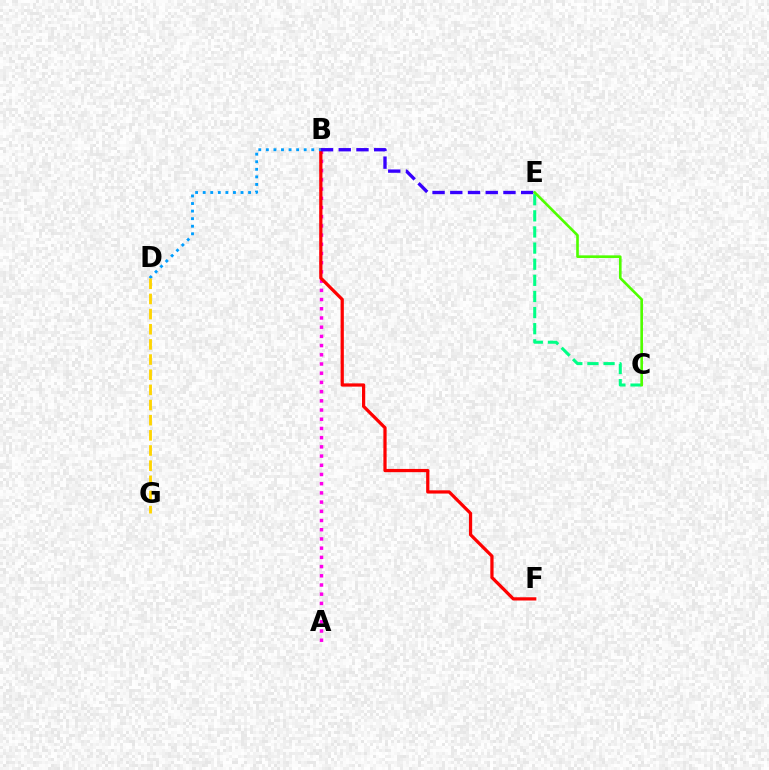{('A', 'B'): [{'color': '#ff00ed', 'line_style': 'dotted', 'thickness': 2.5}], ('B', 'F'): [{'color': '#ff0000', 'line_style': 'solid', 'thickness': 2.33}], ('C', 'E'): [{'color': '#00ff86', 'line_style': 'dashed', 'thickness': 2.19}, {'color': '#4fff00', 'line_style': 'solid', 'thickness': 1.9}], ('B', 'E'): [{'color': '#3700ff', 'line_style': 'dashed', 'thickness': 2.41}], ('B', 'D'): [{'color': '#009eff', 'line_style': 'dotted', 'thickness': 2.06}], ('D', 'G'): [{'color': '#ffd500', 'line_style': 'dashed', 'thickness': 2.06}]}